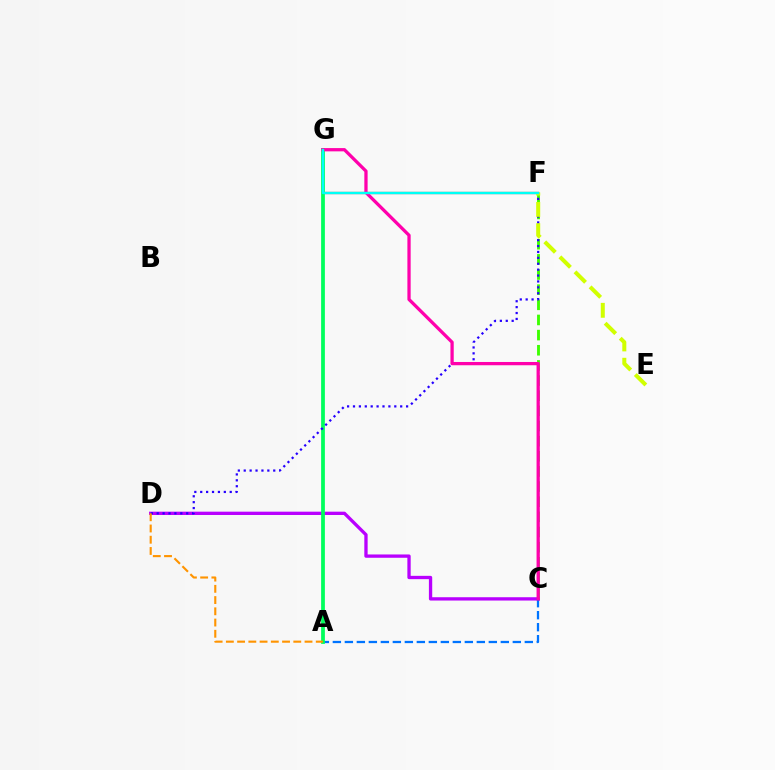{('C', 'D'): [{'color': '#b900ff', 'line_style': 'solid', 'thickness': 2.38}], ('F', 'G'): [{'color': '#ff0000', 'line_style': 'solid', 'thickness': 1.6}, {'color': '#00fff6', 'line_style': 'solid', 'thickness': 1.71}], ('A', 'C'): [{'color': '#0074ff', 'line_style': 'dashed', 'thickness': 1.63}], ('A', 'G'): [{'color': '#00ff5c', 'line_style': 'solid', 'thickness': 2.71}], ('C', 'F'): [{'color': '#3dff00', 'line_style': 'dashed', 'thickness': 2.06}], ('D', 'F'): [{'color': '#2500ff', 'line_style': 'dotted', 'thickness': 1.6}], ('E', 'F'): [{'color': '#d1ff00', 'line_style': 'dashed', 'thickness': 2.89}], ('C', 'G'): [{'color': '#ff00ac', 'line_style': 'solid', 'thickness': 2.35}], ('A', 'D'): [{'color': '#ff9400', 'line_style': 'dashed', 'thickness': 1.53}]}